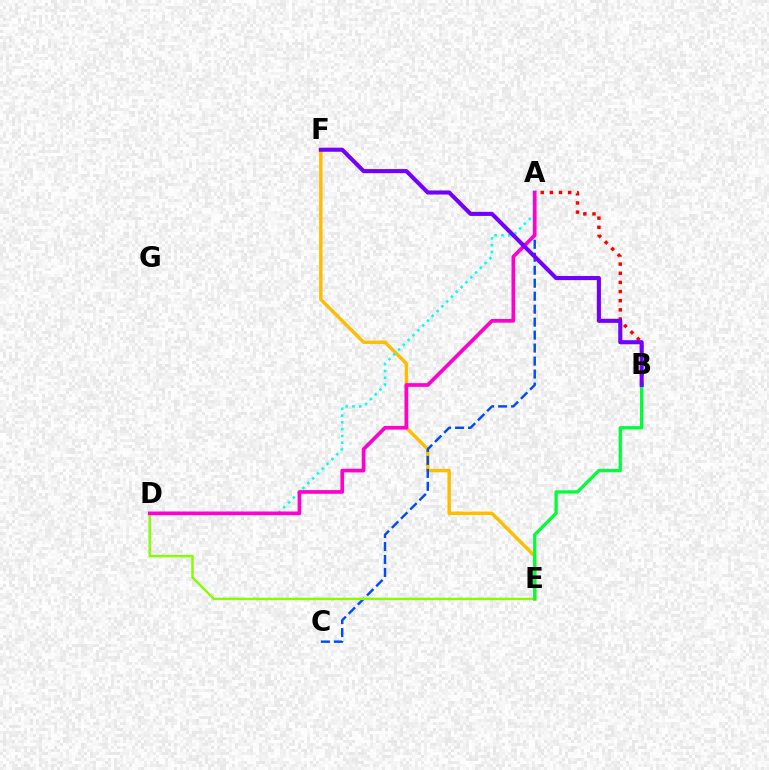{('A', 'B'): [{'color': '#ff0000', 'line_style': 'dotted', 'thickness': 2.48}], ('E', 'F'): [{'color': '#ffbd00', 'line_style': 'solid', 'thickness': 2.46}], ('A', 'C'): [{'color': '#004bff', 'line_style': 'dashed', 'thickness': 1.76}], ('A', 'D'): [{'color': '#00fff6', 'line_style': 'dotted', 'thickness': 1.85}, {'color': '#ff00cf', 'line_style': 'solid', 'thickness': 2.65}], ('D', 'E'): [{'color': '#84ff00', 'line_style': 'solid', 'thickness': 1.74}], ('B', 'E'): [{'color': '#00ff39', 'line_style': 'solid', 'thickness': 2.37}], ('B', 'F'): [{'color': '#7200ff', 'line_style': 'solid', 'thickness': 2.94}]}